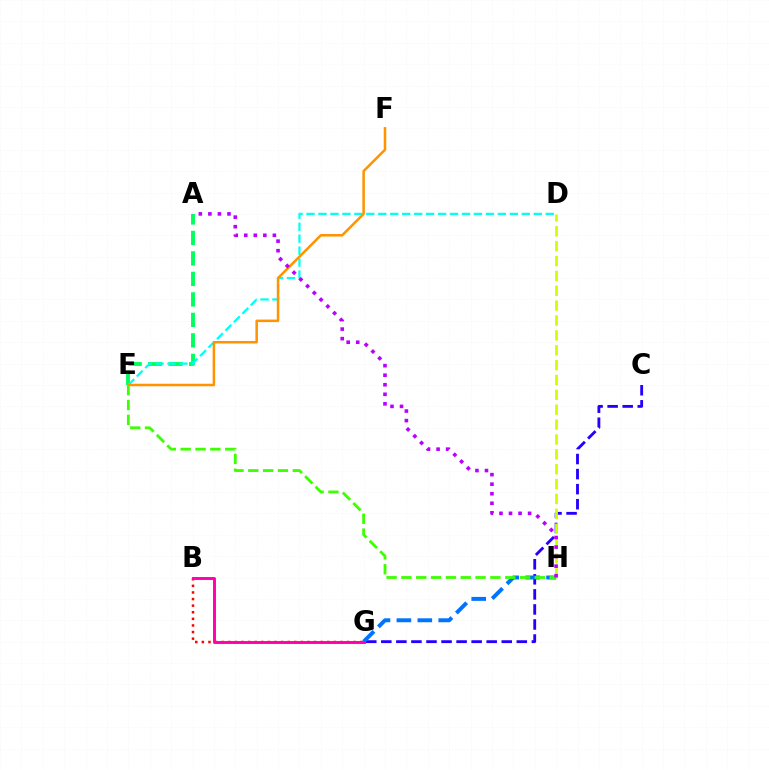{('A', 'E'): [{'color': '#00ff5c', 'line_style': 'dashed', 'thickness': 2.78}], ('B', 'G'): [{'color': '#ff0000', 'line_style': 'dotted', 'thickness': 1.79}, {'color': '#ff00ac', 'line_style': 'solid', 'thickness': 2.1}], ('C', 'G'): [{'color': '#2500ff', 'line_style': 'dashed', 'thickness': 2.04}], ('D', 'H'): [{'color': '#d1ff00', 'line_style': 'dashed', 'thickness': 2.02}], ('D', 'E'): [{'color': '#00fff6', 'line_style': 'dashed', 'thickness': 1.62}], ('E', 'F'): [{'color': '#ff9400', 'line_style': 'solid', 'thickness': 1.82}], ('G', 'H'): [{'color': '#0074ff', 'line_style': 'dashed', 'thickness': 2.84}], ('E', 'H'): [{'color': '#3dff00', 'line_style': 'dashed', 'thickness': 2.01}], ('A', 'H'): [{'color': '#b900ff', 'line_style': 'dotted', 'thickness': 2.59}]}